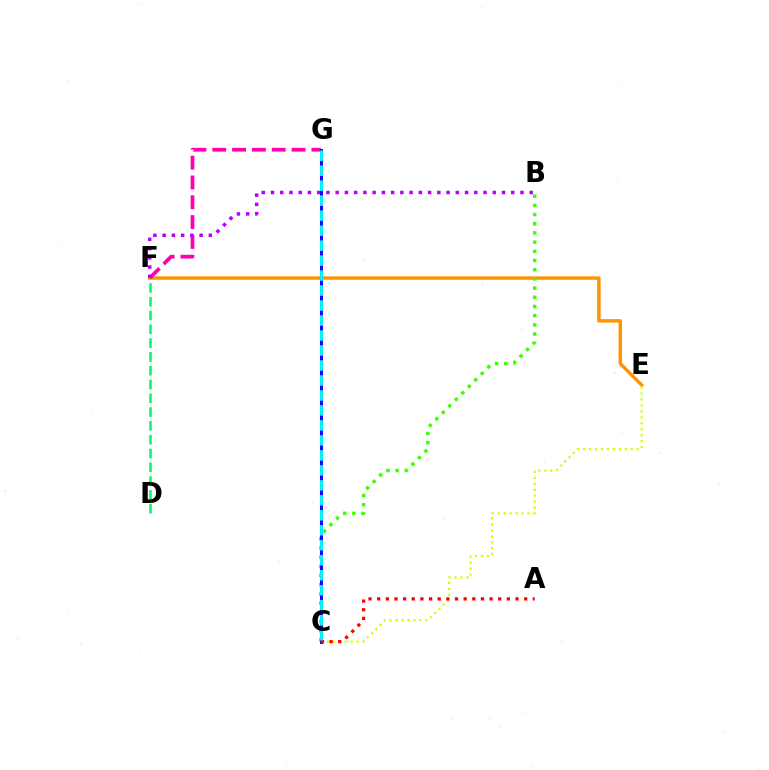{('E', 'F'): [{'color': '#ff9400', 'line_style': 'solid', 'thickness': 2.47}], ('B', 'C'): [{'color': '#3dff00', 'line_style': 'dotted', 'thickness': 2.5}], ('F', 'G'): [{'color': '#ff00ac', 'line_style': 'dashed', 'thickness': 2.69}], ('B', 'F'): [{'color': '#b900ff', 'line_style': 'dotted', 'thickness': 2.51}], ('C', 'G'): [{'color': '#0074ff', 'line_style': 'dashed', 'thickness': 2.21}, {'color': '#2500ff', 'line_style': 'solid', 'thickness': 2.17}, {'color': '#00fff6', 'line_style': 'dashed', 'thickness': 2.04}], ('D', 'F'): [{'color': '#00ff5c', 'line_style': 'dashed', 'thickness': 1.87}], ('C', 'E'): [{'color': '#d1ff00', 'line_style': 'dotted', 'thickness': 1.62}], ('A', 'C'): [{'color': '#ff0000', 'line_style': 'dotted', 'thickness': 2.35}]}